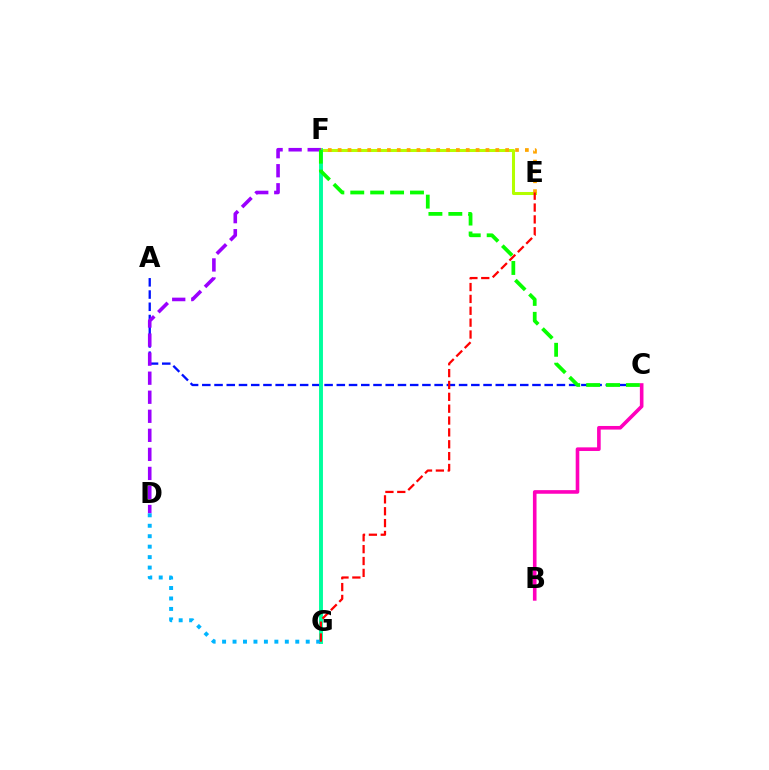{('E', 'F'): [{'color': '#b3ff00', 'line_style': 'solid', 'thickness': 2.19}, {'color': '#ffa500', 'line_style': 'dotted', 'thickness': 2.68}], ('A', 'C'): [{'color': '#0010ff', 'line_style': 'dashed', 'thickness': 1.66}], ('F', 'G'): [{'color': '#00ff9d', 'line_style': 'solid', 'thickness': 2.82}], ('D', 'F'): [{'color': '#9b00ff', 'line_style': 'dashed', 'thickness': 2.59}], ('D', 'G'): [{'color': '#00b5ff', 'line_style': 'dotted', 'thickness': 2.84}], ('E', 'G'): [{'color': '#ff0000', 'line_style': 'dashed', 'thickness': 1.61}], ('C', 'F'): [{'color': '#08ff00', 'line_style': 'dashed', 'thickness': 2.7}], ('B', 'C'): [{'color': '#ff00bd', 'line_style': 'solid', 'thickness': 2.6}]}